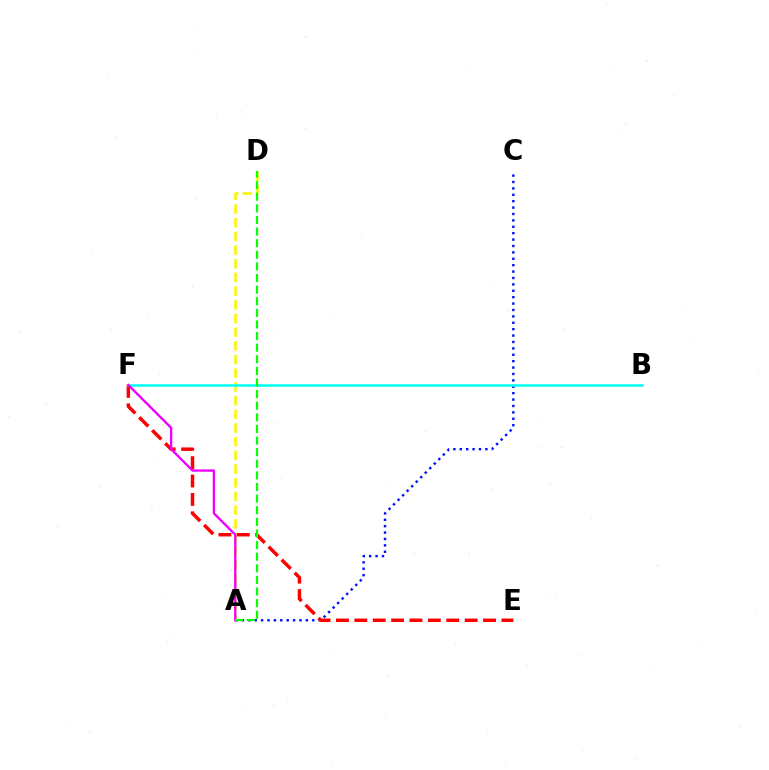{('A', 'D'): [{'color': '#fcf500', 'line_style': 'dashed', 'thickness': 1.86}, {'color': '#08ff00', 'line_style': 'dashed', 'thickness': 1.58}], ('A', 'C'): [{'color': '#0010ff', 'line_style': 'dotted', 'thickness': 1.74}], ('E', 'F'): [{'color': '#ff0000', 'line_style': 'dashed', 'thickness': 2.5}], ('B', 'F'): [{'color': '#00fff6', 'line_style': 'solid', 'thickness': 1.83}], ('A', 'F'): [{'color': '#ee00ff', 'line_style': 'solid', 'thickness': 1.69}]}